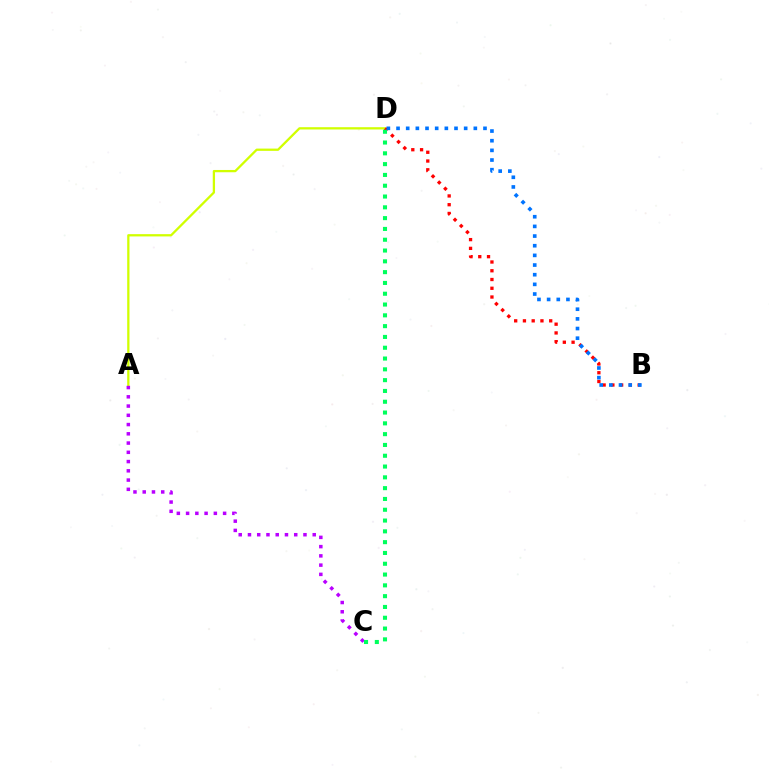{('A', 'D'): [{'color': '#d1ff00', 'line_style': 'solid', 'thickness': 1.64}], ('A', 'C'): [{'color': '#b900ff', 'line_style': 'dotted', 'thickness': 2.51}], ('B', 'D'): [{'color': '#ff0000', 'line_style': 'dotted', 'thickness': 2.38}, {'color': '#0074ff', 'line_style': 'dotted', 'thickness': 2.63}], ('C', 'D'): [{'color': '#00ff5c', 'line_style': 'dotted', 'thickness': 2.93}]}